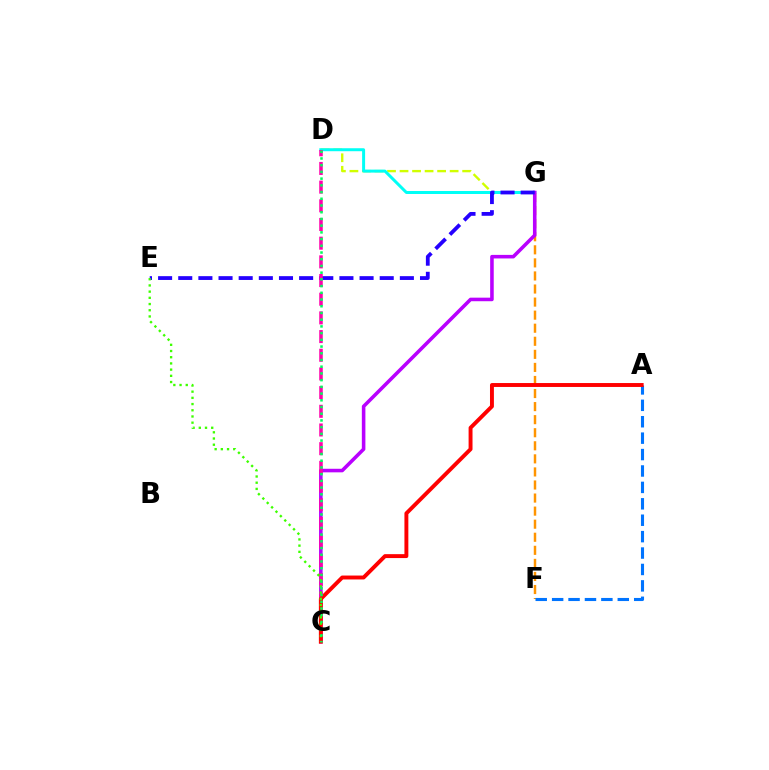{('D', 'G'): [{'color': '#d1ff00', 'line_style': 'dashed', 'thickness': 1.7}, {'color': '#00fff6', 'line_style': 'solid', 'thickness': 2.15}], ('F', 'G'): [{'color': '#ff9400', 'line_style': 'dashed', 'thickness': 1.77}], ('C', 'G'): [{'color': '#b900ff', 'line_style': 'solid', 'thickness': 2.56}], ('A', 'F'): [{'color': '#0074ff', 'line_style': 'dashed', 'thickness': 2.23}], ('E', 'G'): [{'color': '#2500ff', 'line_style': 'dashed', 'thickness': 2.74}], ('C', 'D'): [{'color': '#ff00ac', 'line_style': 'dashed', 'thickness': 2.54}, {'color': '#00ff5c', 'line_style': 'dotted', 'thickness': 1.82}], ('A', 'C'): [{'color': '#ff0000', 'line_style': 'solid', 'thickness': 2.82}], ('C', 'E'): [{'color': '#3dff00', 'line_style': 'dotted', 'thickness': 1.69}]}